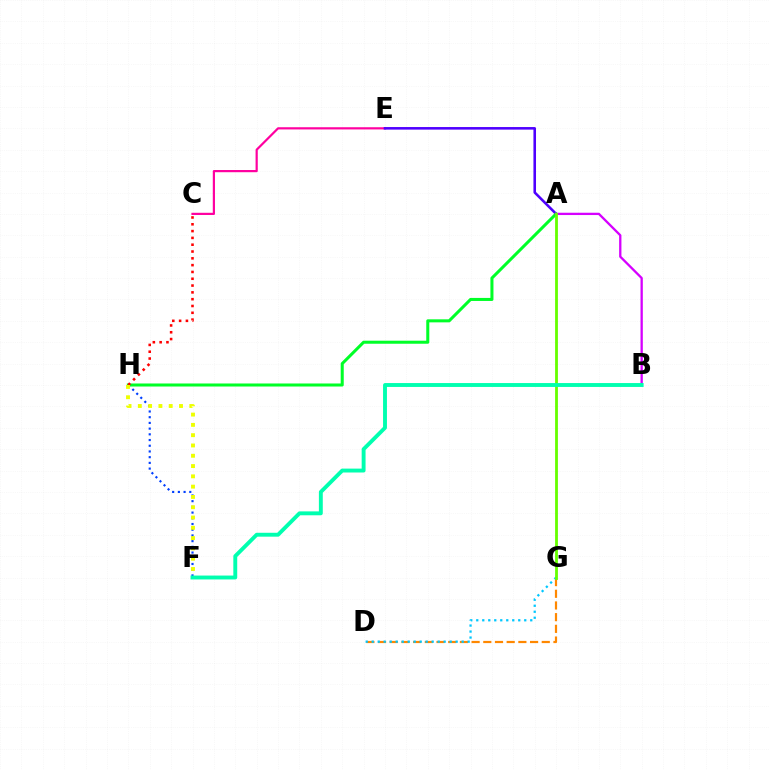{('F', 'H'): [{'color': '#003fff', 'line_style': 'dotted', 'thickness': 1.55}, {'color': '#eeff00', 'line_style': 'dotted', 'thickness': 2.8}], ('D', 'G'): [{'color': '#ff8800', 'line_style': 'dashed', 'thickness': 1.59}, {'color': '#00c7ff', 'line_style': 'dotted', 'thickness': 1.63}], ('C', 'E'): [{'color': '#ff00a0', 'line_style': 'solid', 'thickness': 1.58}], ('A', 'E'): [{'color': '#4f00ff', 'line_style': 'solid', 'thickness': 1.85}], ('A', 'H'): [{'color': '#00ff27', 'line_style': 'solid', 'thickness': 2.18}], ('A', 'B'): [{'color': '#d600ff', 'line_style': 'solid', 'thickness': 1.66}], ('C', 'H'): [{'color': '#ff0000', 'line_style': 'dotted', 'thickness': 1.85}], ('A', 'G'): [{'color': '#66ff00', 'line_style': 'solid', 'thickness': 2.02}], ('B', 'F'): [{'color': '#00ffaf', 'line_style': 'solid', 'thickness': 2.8}]}